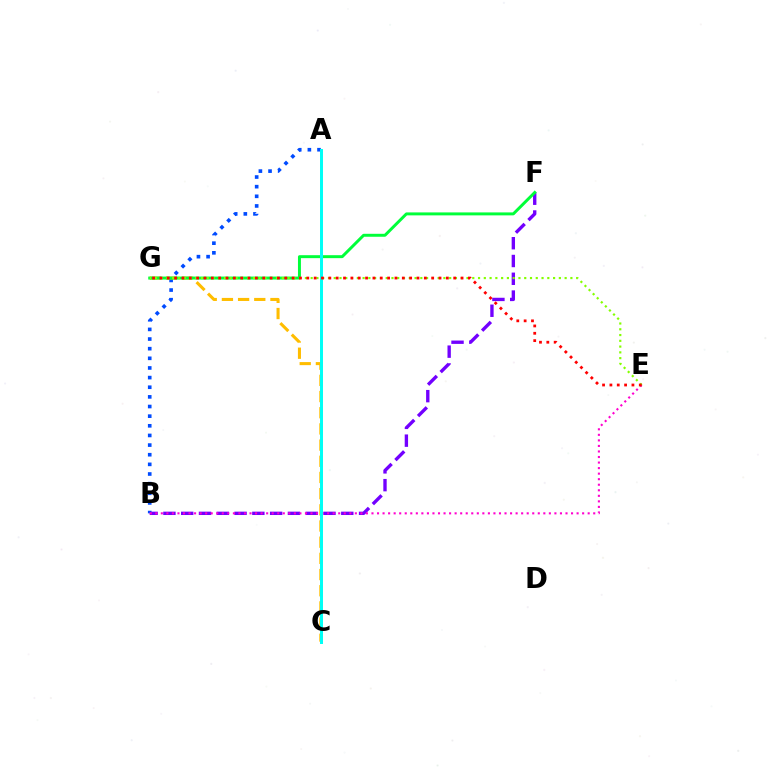{('A', 'B'): [{'color': '#004bff', 'line_style': 'dotted', 'thickness': 2.62}], ('C', 'G'): [{'color': '#ffbd00', 'line_style': 'dashed', 'thickness': 2.2}], ('B', 'F'): [{'color': '#7200ff', 'line_style': 'dashed', 'thickness': 2.42}], ('B', 'E'): [{'color': '#ff00cf', 'line_style': 'dotted', 'thickness': 1.51}], ('F', 'G'): [{'color': '#00ff39', 'line_style': 'solid', 'thickness': 2.13}], ('A', 'C'): [{'color': '#00fff6', 'line_style': 'solid', 'thickness': 2.14}], ('E', 'G'): [{'color': '#84ff00', 'line_style': 'dotted', 'thickness': 1.57}, {'color': '#ff0000', 'line_style': 'dotted', 'thickness': 2.0}]}